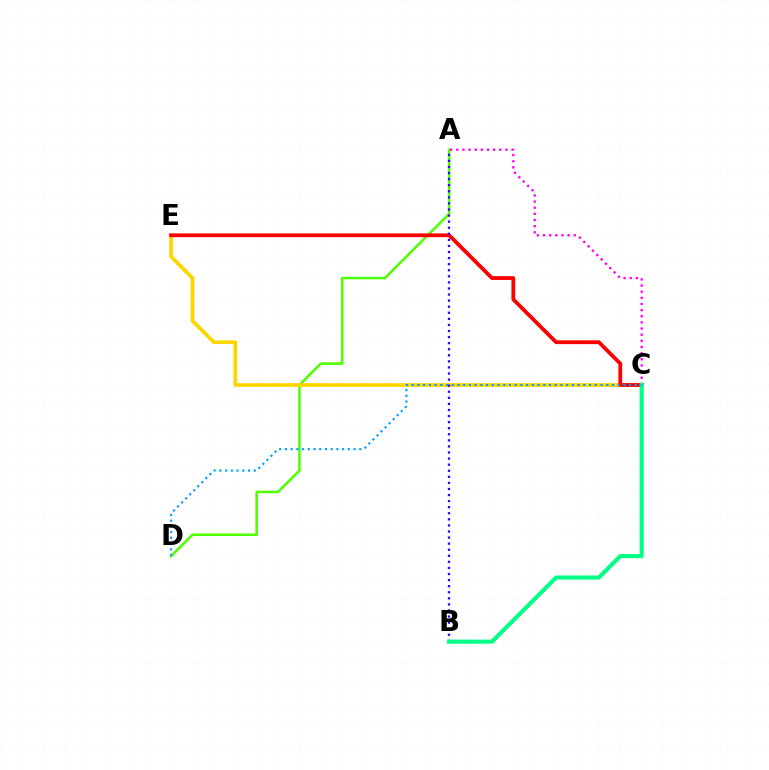{('A', 'D'): [{'color': '#4fff00', 'line_style': 'solid', 'thickness': 1.83}], ('C', 'E'): [{'color': '#ffd500', 'line_style': 'solid', 'thickness': 2.68}, {'color': '#ff0000', 'line_style': 'solid', 'thickness': 2.73}], ('A', 'C'): [{'color': '#ff00ed', 'line_style': 'dotted', 'thickness': 1.67}], ('A', 'B'): [{'color': '#3700ff', 'line_style': 'dotted', 'thickness': 1.65}], ('B', 'C'): [{'color': '#00ff86', 'line_style': 'solid', 'thickness': 2.96}], ('C', 'D'): [{'color': '#009eff', 'line_style': 'dotted', 'thickness': 1.55}]}